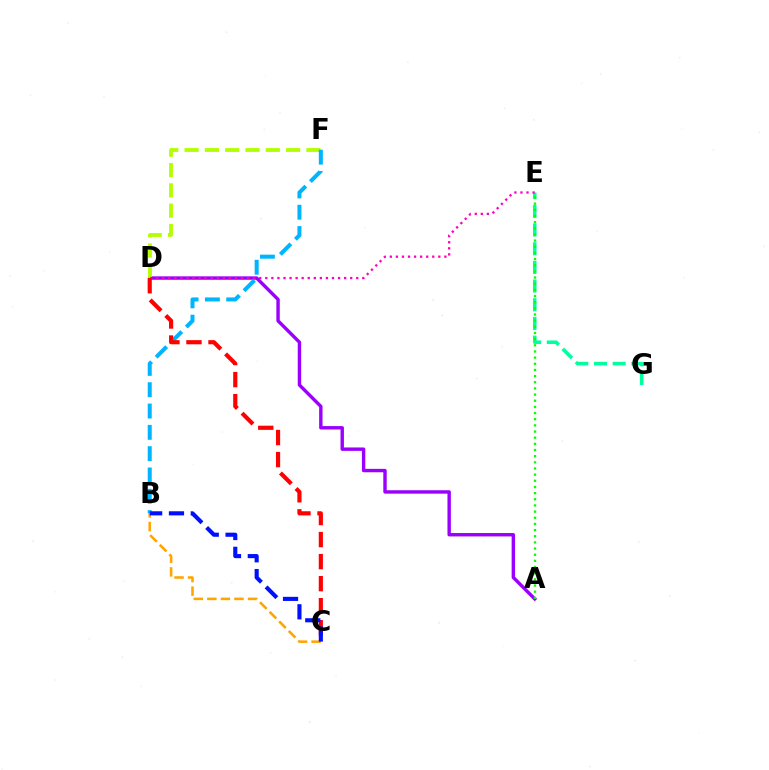{('A', 'D'): [{'color': '#9b00ff', 'line_style': 'solid', 'thickness': 2.45}], ('E', 'G'): [{'color': '#00ff9d', 'line_style': 'dashed', 'thickness': 2.54}], ('B', 'C'): [{'color': '#ffa500', 'line_style': 'dashed', 'thickness': 1.84}, {'color': '#0010ff', 'line_style': 'dashed', 'thickness': 2.96}], ('D', 'F'): [{'color': '#b3ff00', 'line_style': 'dashed', 'thickness': 2.76}], ('D', 'E'): [{'color': '#ff00bd', 'line_style': 'dotted', 'thickness': 1.65}], ('A', 'E'): [{'color': '#08ff00', 'line_style': 'dotted', 'thickness': 1.67}], ('B', 'F'): [{'color': '#00b5ff', 'line_style': 'dashed', 'thickness': 2.9}], ('C', 'D'): [{'color': '#ff0000', 'line_style': 'dashed', 'thickness': 3.0}]}